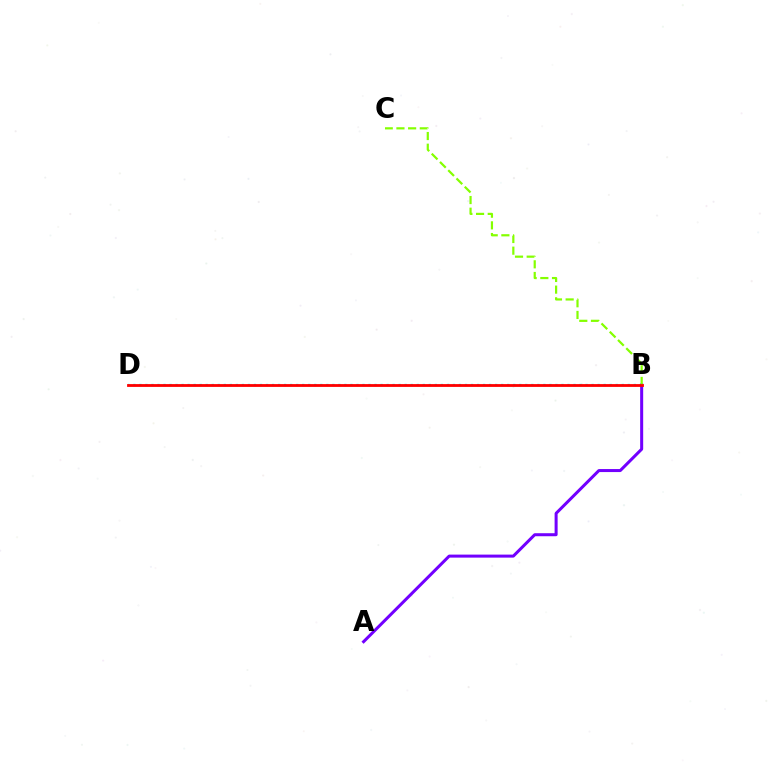{('B', 'D'): [{'color': '#00fff6', 'line_style': 'dotted', 'thickness': 1.64}, {'color': '#ff0000', 'line_style': 'solid', 'thickness': 2.02}], ('A', 'B'): [{'color': '#7200ff', 'line_style': 'solid', 'thickness': 2.17}], ('B', 'C'): [{'color': '#84ff00', 'line_style': 'dashed', 'thickness': 1.59}]}